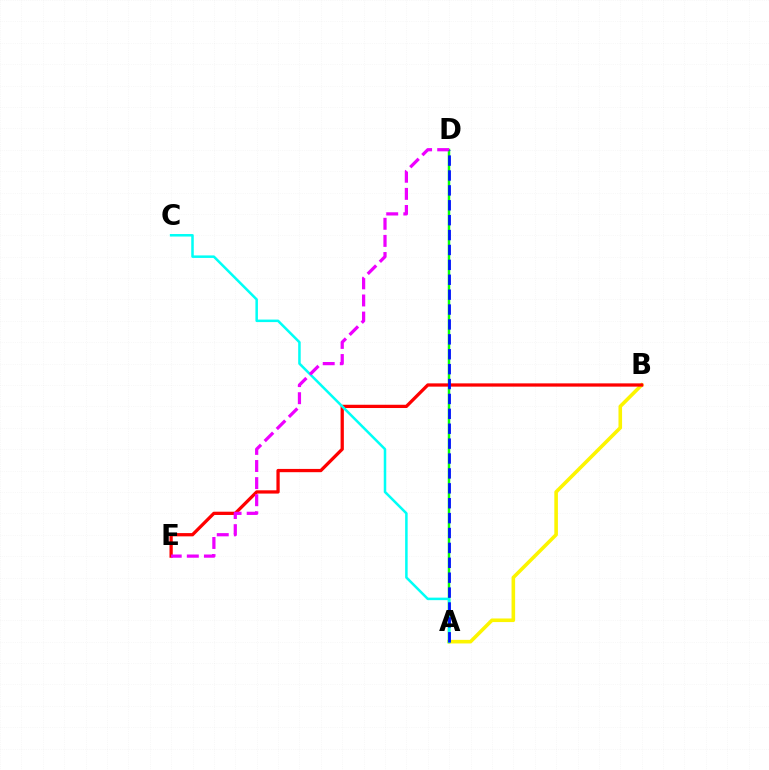{('A', 'B'): [{'color': '#fcf500', 'line_style': 'solid', 'thickness': 2.59}], ('A', 'D'): [{'color': '#08ff00', 'line_style': 'solid', 'thickness': 1.78}, {'color': '#0010ff', 'line_style': 'dashed', 'thickness': 2.02}], ('B', 'E'): [{'color': '#ff0000', 'line_style': 'solid', 'thickness': 2.35}], ('A', 'C'): [{'color': '#00fff6', 'line_style': 'solid', 'thickness': 1.81}], ('D', 'E'): [{'color': '#ee00ff', 'line_style': 'dashed', 'thickness': 2.32}]}